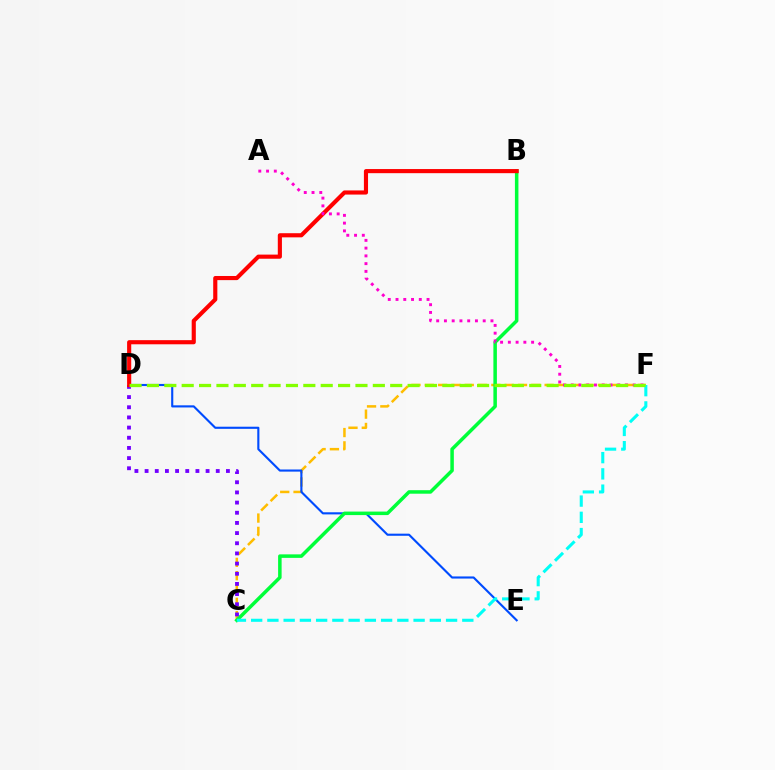{('C', 'F'): [{'color': '#ffbd00', 'line_style': 'dashed', 'thickness': 1.81}, {'color': '#00fff6', 'line_style': 'dashed', 'thickness': 2.21}], ('D', 'E'): [{'color': '#004bff', 'line_style': 'solid', 'thickness': 1.53}], ('B', 'C'): [{'color': '#00ff39', 'line_style': 'solid', 'thickness': 2.53}], ('C', 'D'): [{'color': '#7200ff', 'line_style': 'dotted', 'thickness': 2.76}], ('B', 'D'): [{'color': '#ff0000', 'line_style': 'solid', 'thickness': 2.97}], ('A', 'F'): [{'color': '#ff00cf', 'line_style': 'dotted', 'thickness': 2.11}], ('D', 'F'): [{'color': '#84ff00', 'line_style': 'dashed', 'thickness': 2.36}]}